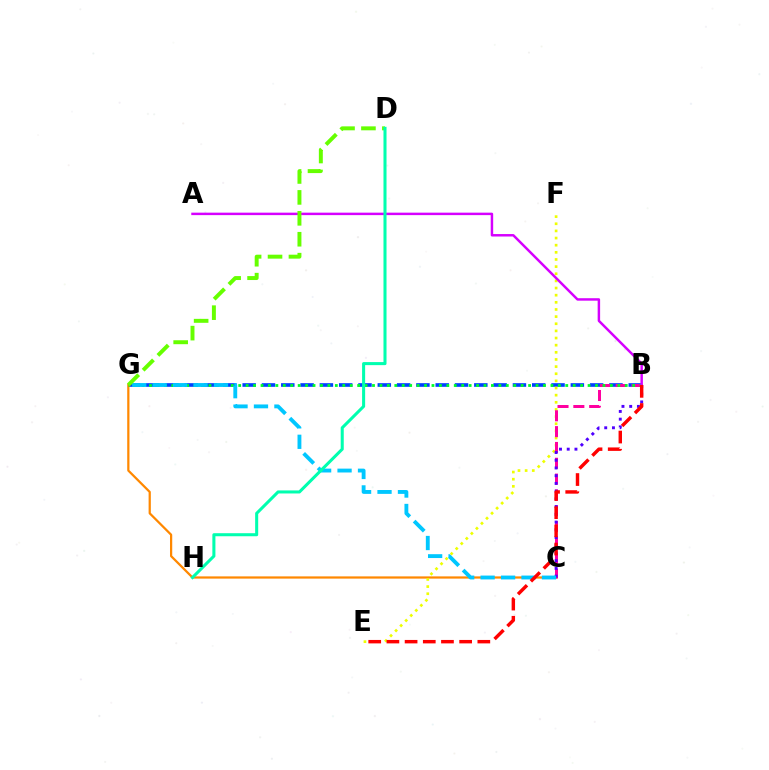{('B', 'G'): [{'color': '#003fff', 'line_style': 'dashed', 'thickness': 2.62}, {'color': '#00ff27', 'line_style': 'dotted', 'thickness': 2.02}], ('C', 'G'): [{'color': '#ff8800', 'line_style': 'solid', 'thickness': 1.61}, {'color': '#00c7ff', 'line_style': 'dashed', 'thickness': 2.78}], ('E', 'F'): [{'color': '#eeff00', 'line_style': 'dotted', 'thickness': 1.94}], ('B', 'C'): [{'color': '#ff00a0', 'line_style': 'dashed', 'thickness': 2.15}, {'color': '#4f00ff', 'line_style': 'dotted', 'thickness': 2.1}], ('A', 'B'): [{'color': '#d600ff', 'line_style': 'solid', 'thickness': 1.77}], ('B', 'E'): [{'color': '#ff0000', 'line_style': 'dashed', 'thickness': 2.47}], ('D', 'G'): [{'color': '#66ff00', 'line_style': 'dashed', 'thickness': 2.84}], ('D', 'H'): [{'color': '#00ffaf', 'line_style': 'solid', 'thickness': 2.19}]}